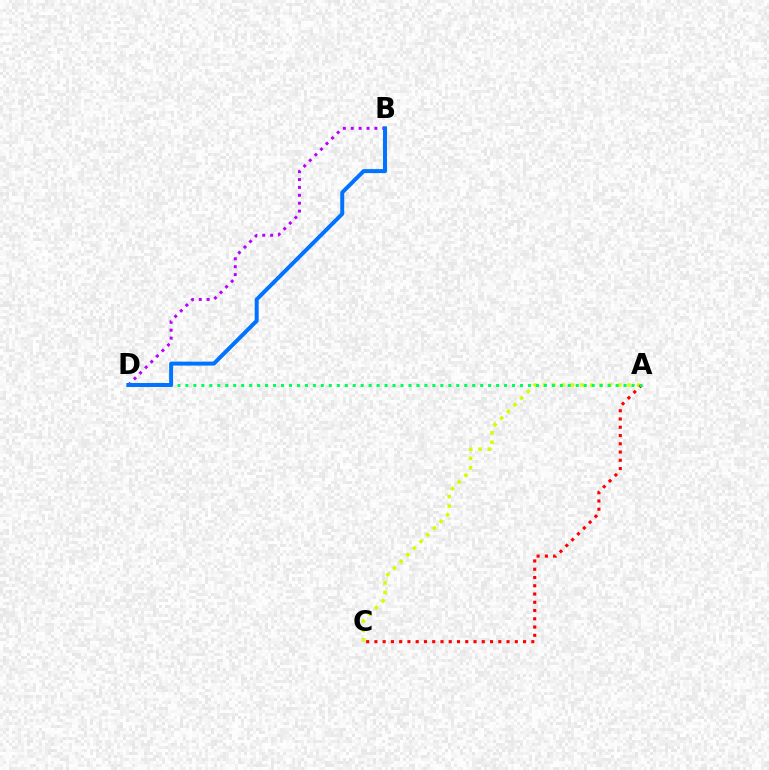{('A', 'C'): [{'color': '#d1ff00', 'line_style': 'dotted', 'thickness': 2.56}, {'color': '#ff0000', 'line_style': 'dotted', 'thickness': 2.24}], ('A', 'D'): [{'color': '#00ff5c', 'line_style': 'dotted', 'thickness': 2.16}], ('B', 'D'): [{'color': '#b900ff', 'line_style': 'dotted', 'thickness': 2.14}, {'color': '#0074ff', 'line_style': 'solid', 'thickness': 2.86}]}